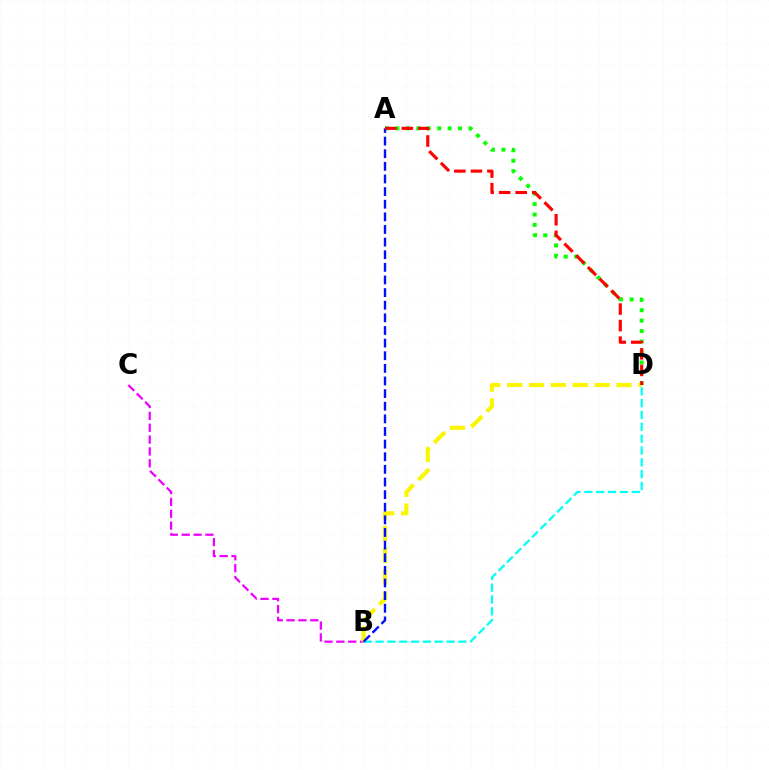{('B', 'C'): [{'color': '#ee00ff', 'line_style': 'dashed', 'thickness': 1.61}], ('A', 'D'): [{'color': '#08ff00', 'line_style': 'dotted', 'thickness': 2.84}, {'color': '#ff0000', 'line_style': 'dashed', 'thickness': 2.25}], ('B', 'D'): [{'color': '#00fff6', 'line_style': 'dashed', 'thickness': 1.61}, {'color': '#fcf500', 'line_style': 'dashed', 'thickness': 2.97}], ('A', 'B'): [{'color': '#0010ff', 'line_style': 'dashed', 'thickness': 1.72}]}